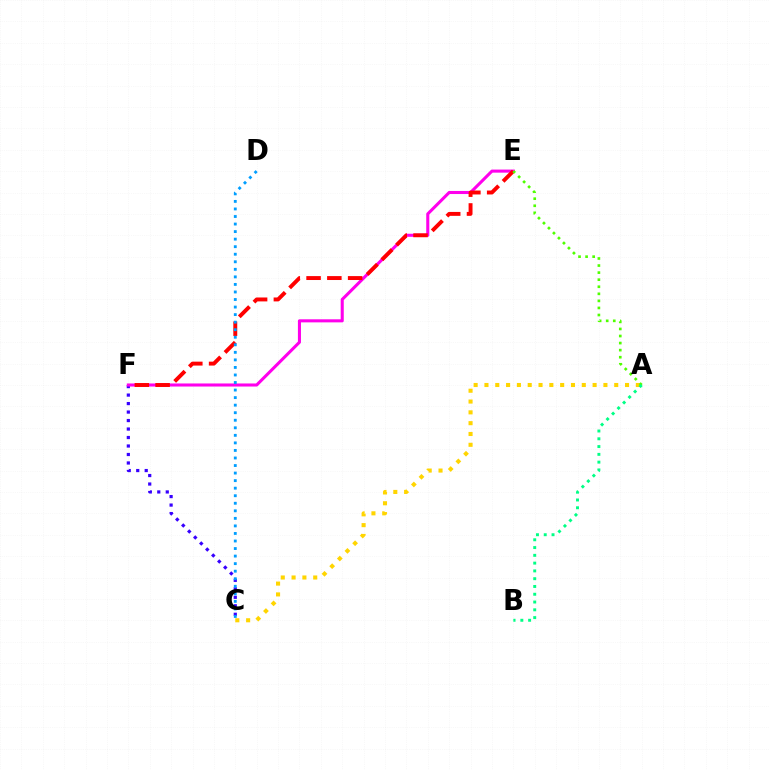{('A', 'C'): [{'color': '#ffd500', 'line_style': 'dotted', 'thickness': 2.94}], ('C', 'F'): [{'color': '#3700ff', 'line_style': 'dotted', 'thickness': 2.31}], ('E', 'F'): [{'color': '#ff00ed', 'line_style': 'solid', 'thickness': 2.21}, {'color': '#ff0000', 'line_style': 'dashed', 'thickness': 2.82}], ('A', 'E'): [{'color': '#4fff00', 'line_style': 'dotted', 'thickness': 1.92}], ('C', 'D'): [{'color': '#009eff', 'line_style': 'dotted', 'thickness': 2.05}], ('A', 'B'): [{'color': '#00ff86', 'line_style': 'dotted', 'thickness': 2.11}]}